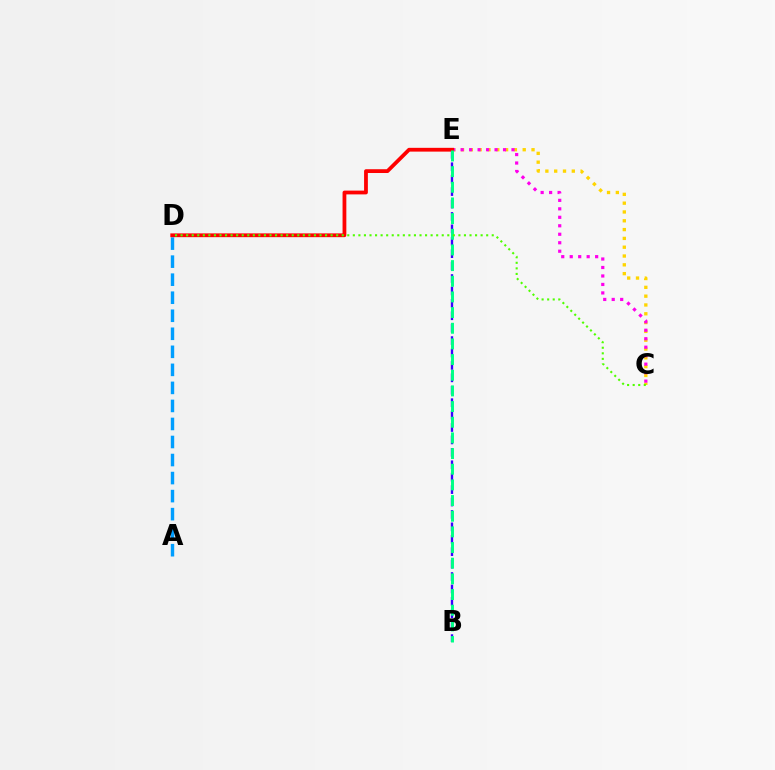{('A', 'D'): [{'color': '#009eff', 'line_style': 'dashed', 'thickness': 2.45}], ('C', 'E'): [{'color': '#ffd500', 'line_style': 'dotted', 'thickness': 2.39}, {'color': '#ff00ed', 'line_style': 'dotted', 'thickness': 2.3}], ('B', 'E'): [{'color': '#3700ff', 'line_style': 'dashed', 'thickness': 1.69}, {'color': '#00ff86', 'line_style': 'dashed', 'thickness': 2.13}], ('D', 'E'): [{'color': '#ff0000', 'line_style': 'solid', 'thickness': 2.72}], ('C', 'D'): [{'color': '#4fff00', 'line_style': 'dotted', 'thickness': 1.51}]}